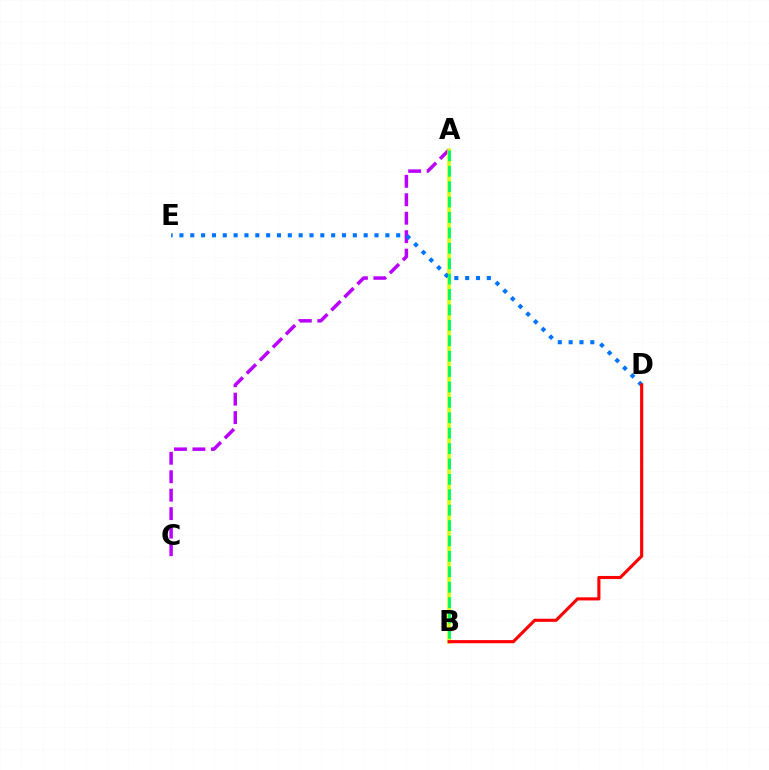{('A', 'C'): [{'color': '#b900ff', 'line_style': 'dashed', 'thickness': 2.51}], ('A', 'B'): [{'color': '#d1ff00', 'line_style': 'solid', 'thickness': 2.54}, {'color': '#00ff5c', 'line_style': 'dashed', 'thickness': 2.09}], ('D', 'E'): [{'color': '#0074ff', 'line_style': 'dotted', 'thickness': 2.94}], ('B', 'D'): [{'color': '#ff0000', 'line_style': 'solid', 'thickness': 2.24}]}